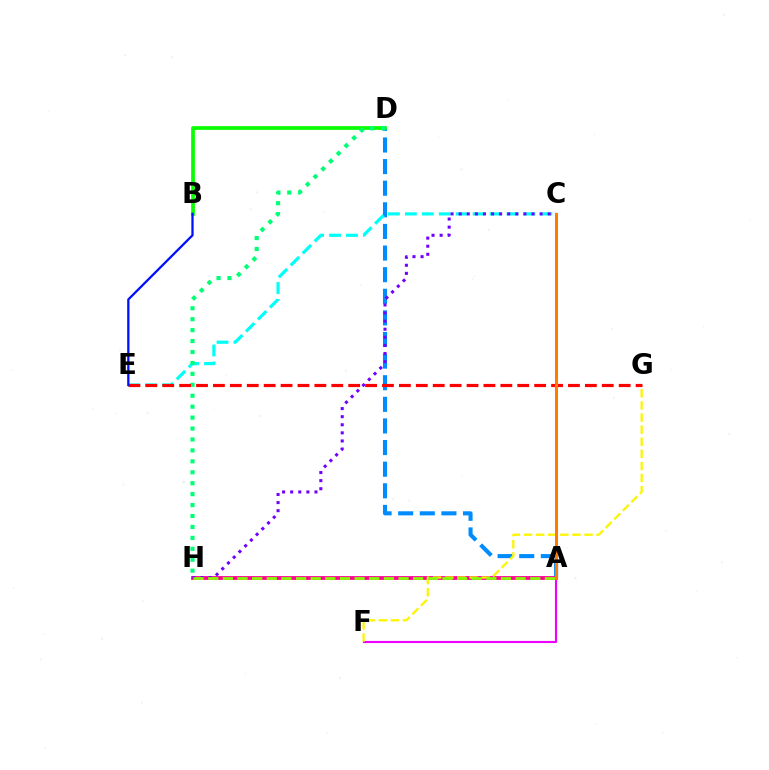{('A', 'F'): [{'color': '#ee00ff', 'line_style': 'solid', 'thickness': 1.53}], ('A', 'D'): [{'color': '#008cff', 'line_style': 'dashed', 'thickness': 2.94}], ('B', 'D'): [{'color': '#08ff00', 'line_style': 'solid', 'thickness': 2.69}], ('C', 'E'): [{'color': '#00fff6', 'line_style': 'dashed', 'thickness': 2.3}], ('A', 'H'): [{'color': '#ff0094', 'line_style': 'solid', 'thickness': 2.73}, {'color': '#84ff00', 'line_style': 'dashed', 'thickness': 1.99}], ('D', 'H'): [{'color': '#00ff74', 'line_style': 'dotted', 'thickness': 2.97}], ('F', 'G'): [{'color': '#fcf500', 'line_style': 'dashed', 'thickness': 1.64}], ('C', 'H'): [{'color': '#7200ff', 'line_style': 'dotted', 'thickness': 2.2}], ('E', 'G'): [{'color': '#ff0000', 'line_style': 'dashed', 'thickness': 2.3}], ('A', 'C'): [{'color': '#ff7c00', 'line_style': 'solid', 'thickness': 2.19}], ('B', 'E'): [{'color': '#0010ff', 'line_style': 'solid', 'thickness': 1.65}]}